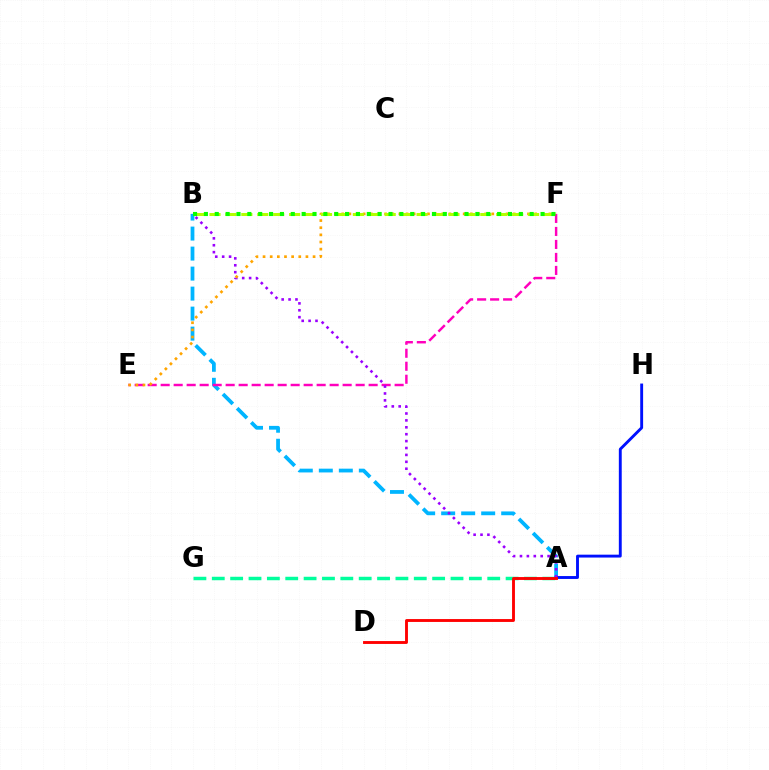{('A', 'G'): [{'color': '#00ff9d', 'line_style': 'dashed', 'thickness': 2.49}], ('A', 'B'): [{'color': '#00b5ff', 'line_style': 'dashed', 'thickness': 2.72}, {'color': '#9b00ff', 'line_style': 'dotted', 'thickness': 1.88}], ('A', 'H'): [{'color': '#0010ff', 'line_style': 'solid', 'thickness': 2.08}], ('E', 'F'): [{'color': '#ff00bd', 'line_style': 'dashed', 'thickness': 1.77}, {'color': '#ffa500', 'line_style': 'dotted', 'thickness': 1.94}], ('B', 'F'): [{'color': '#b3ff00', 'line_style': 'dashed', 'thickness': 2.16}, {'color': '#08ff00', 'line_style': 'dotted', 'thickness': 2.95}], ('A', 'D'): [{'color': '#ff0000', 'line_style': 'solid', 'thickness': 2.07}]}